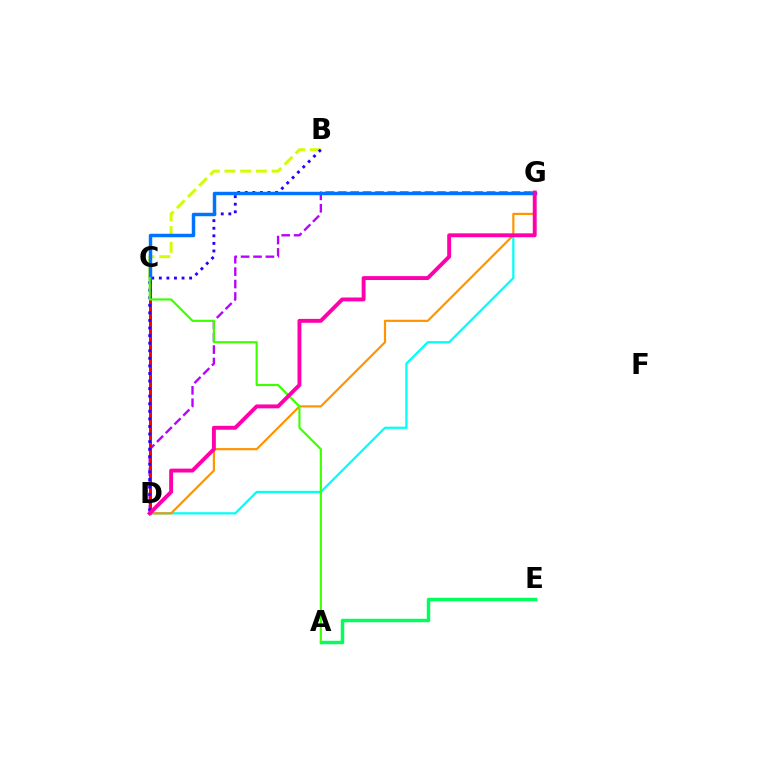{('B', 'C'): [{'color': '#d1ff00', 'line_style': 'dashed', 'thickness': 2.13}], ('D', 'G'): [{'color': '#b900ff', 'line_style': 'dashed', 'thickness': 1.68}, {'color': '#00fff6', 'line_style': 'solid', 'thickness': 1.61}, {'color': '#ff9400', 'line_style': 'solid', 'thickness': 1.57}, {'color': '#ff00ac', 'line_style': 'solid', 'thickness': 2.81}], ('A', 'E'): [{'color': '#00ff5c', 'line_style': 'solid', 'thickness': 2.49}], ('C', 'D'): [{'color': '#ff0000', 'line_style': 'solid', 'thickness': 2.15}], ('B', 'D'): [{'color': '#2500ff', 'line_style': 'dotted', 'thickness': 2.06}], ('C', 'G'): [{'color': '#0074ff', 'line_style': 'solid', 'thickness': 2.5}], ('A', 'C'): [{'color': '#3dff00', 'line_style': 'solid', 'thickness': 1.55}]}